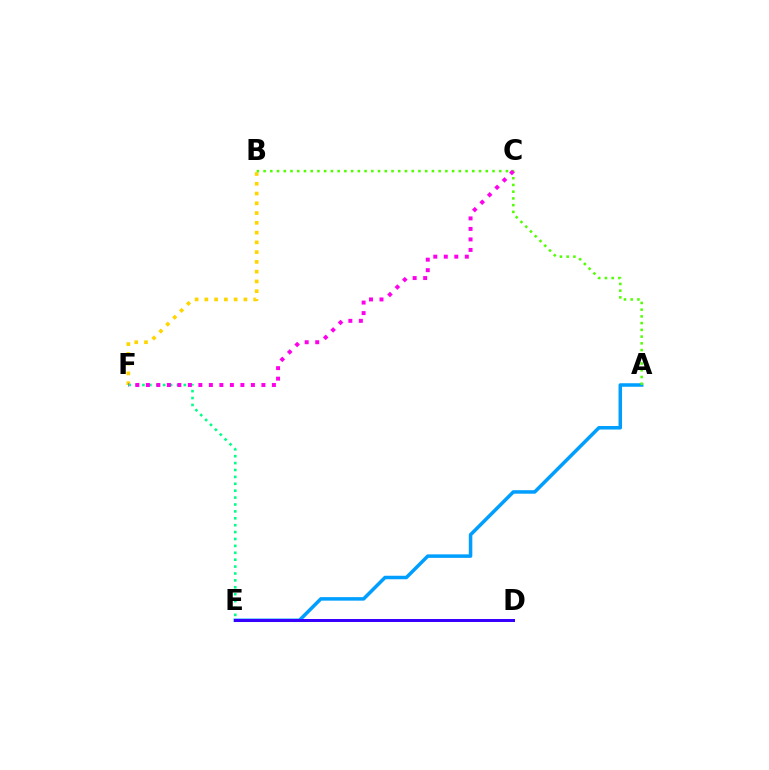{('B', 'F'): [{'color': '#ffd500', 'line_style': 'dotted', 'thickness': 2.65}], ('E', 'F'): [{'color': '#00ff86', 'line_style': 'dotted', 'thickness': 1.87}], ('A', 'E'): [{'color': '#009eff', 'line_style': 'solid', 'thickness': 2.53}], ('A', 'B'): [{'color': '#4fff00', 'line_style': 'dotted', 'thickness': 1.83}], ('D', 'E'): [{'color': '#ff0000', 'line_style': 'dashed', 'thickness': 2.09}, {'color': '#3700ff', 'line_style': 'solid', 'thickness': 2.15}], ('C', 'F'): [{'color': '#ff00ed', 'line_style': 'dotted', 'thickness': 2.85}]}